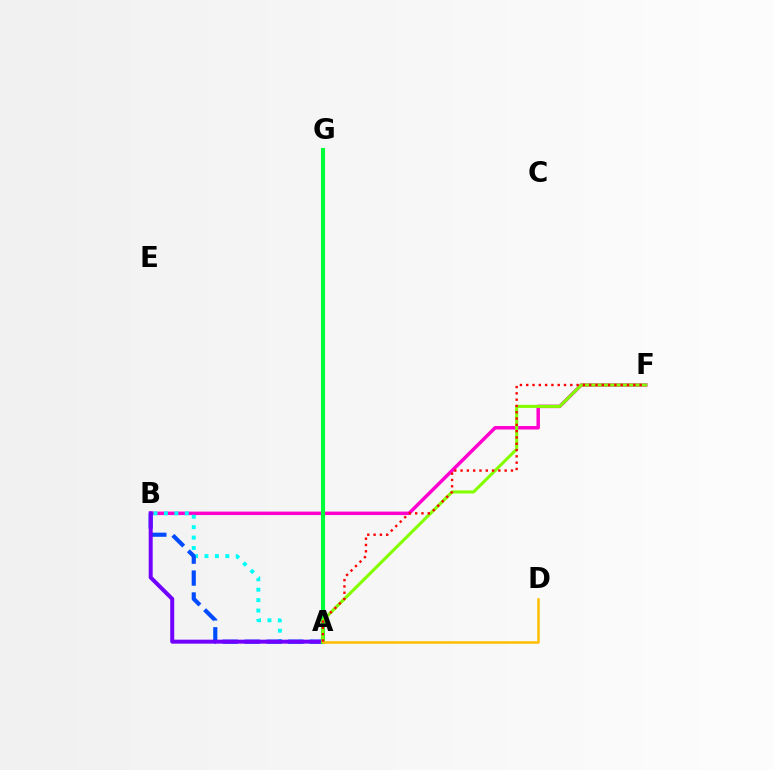{('B', 'F'): [{'color': '#ff00cf', 'line_style': 'solid', 'thickness': 2.5}], ('A', 'B'): [{'color': '#00fff6', 'line_style': 'dotted', 'thickness': 2.83}, {'color': '#004bff', 'line_style': 'dashed', 'thickness': 2.97}, {'color': '#7200ff', 'line_style': 'solid', 'thickness': 2.87}], ('A', 'G'): [{'color': '#00ff39', 'line_style': 'solid', 'thickness': 2.95}], ('A', 'F'): [{'color': '#84ff00', 'line_style': 'solid', 'thickness': 2.22}, {'color': '#ff0000', 'line_style': 'dotted', 'thickness': 1.71}], ('A', 'D'): [{'color': '#ffbd00', 'line_style': 'solid', 'thickness': 1.83}]}